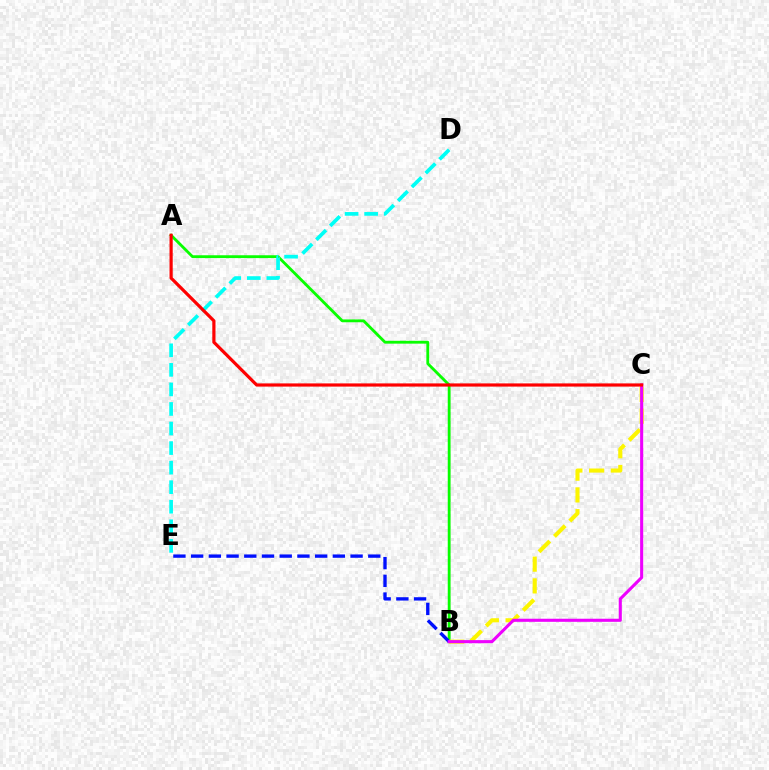{('A', 'B'): [{'color': '#08ff00', 'line_style': 'solid', 'thickness': 2.04}], ('B', 'E'): [{'color': '#0010ff', 'line_style': 'dashed', 'thickness': 2.41}], ('D', 'E'): [{'color': '#00fff6', 'line_style': 'dashed', 'thickness': 2.66}], ('B', 'C'): [{'color': '#fcf500', 'line_style': 'dashed', 'thickness': 2.95}, {'color': '#ee00ff', 'line_style': 'solid', 'thickness': 2.22}], ('A', 'C'): [{'color': '#ff0000', 'line_style': 'solid', 'thickness': 2.3}]}